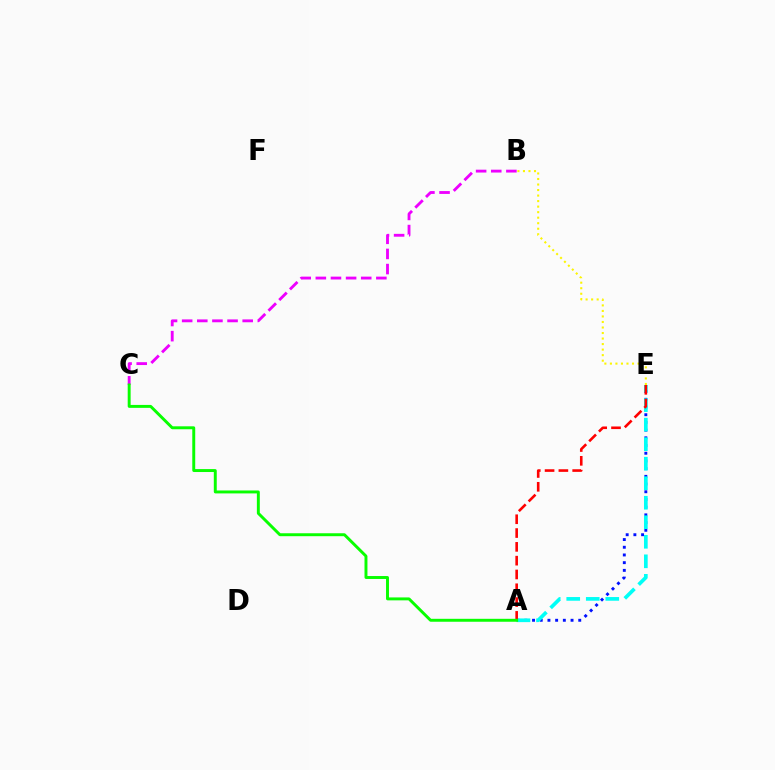{('A', 'E'): [{'color': '#0010ff', 'line_style': 'dotted', 'thickness': 2.09}, {'color': '#00fff6', 'line_style': 'dashed', 'thickness': 2.65}, {'color': '#ff0000', 'line_style': 'dashed', 'thickness': 1.88}], ('B', 'C'): [{'color': '#ee00ff', 'line_style': 'dashed', 'thickness': 2.06}], ('B', 'E'): [{'color': '#fcf500', 'line_style': 'dotted', 'thickness': 1.5}], ('A', 'C'): [{'color': '#08ff00', 'line_style': 'solid', 'thickness': 2.11}]}